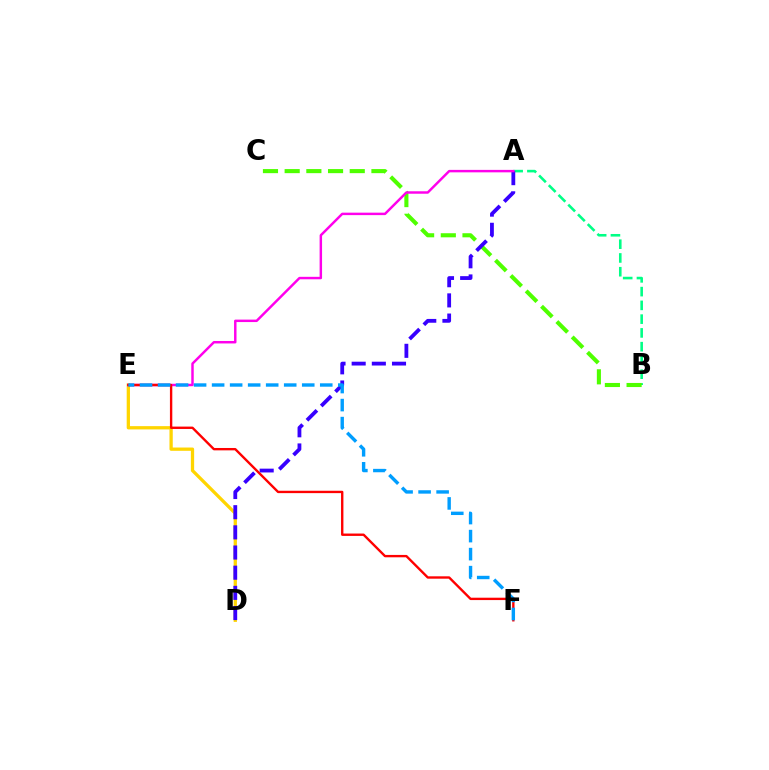{('A', 'B'): [{'color': '#00ff86', 'line_style': 'dashed', 'thickness': 1.87}], ('D', 'E'): [{'color': '#ffd500', 'line_style': 'solid', 'thickness': 2.36}], ('B', 'C'): [{'color': '#4fff00', 'line_style': 'dashed', 'thickness': 2.95}], ('A', 'D'): [{'color': '#3700ff', 'line_style': 'dashed', 'thickness': 2.74}], ('A', 'E'): [{'color': '#ff00ed', 'line_style': 'solid', 'thickness': 1.77}], ('E', 'F'): [{'color': '#ff0000', 'line_style': 'solid', 'thickness': 1.71}, {'color': '#009eff', 'line_style': 'dashed', 'thickness': 2.45}]}